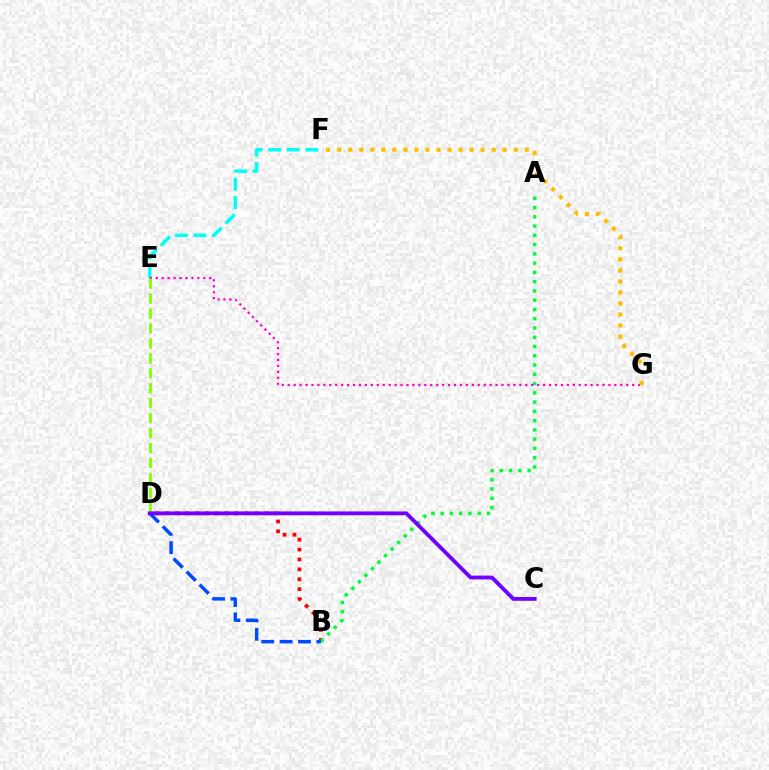{('B', 'D'): [{'color': '#ff0000', 'line_style': 'dotted', 'thickness': 2.69}, {'color': '#004bff', 'line_style': 'dashed', 'thickness': 2.5}], ('E', 'F'): [{'color': '#00fff6', 'line_style': 'dashed', 'thickness': 2.51}], ('A', 'B'): [{'color': '#00ff39', 'line_style': 'dotted', 'thickness': 2.52}], ('E', 'G'): [{'color': '#ff00cf', 'line_style': 'dotted', 'thickness': 1.61}], ('D', 'E'): [{'color': '#84ff00', 'line_style': 'dashed', 'thickness': 2.03}], ('C', 'D'): [{'color': '#7200ff', 'line_style': 'solid', 'thickness': 2.76}], ('F', 'G'): [{'color': '#ffbd00', 'line_style': 'dotted', 'thickness': 3.0}]}